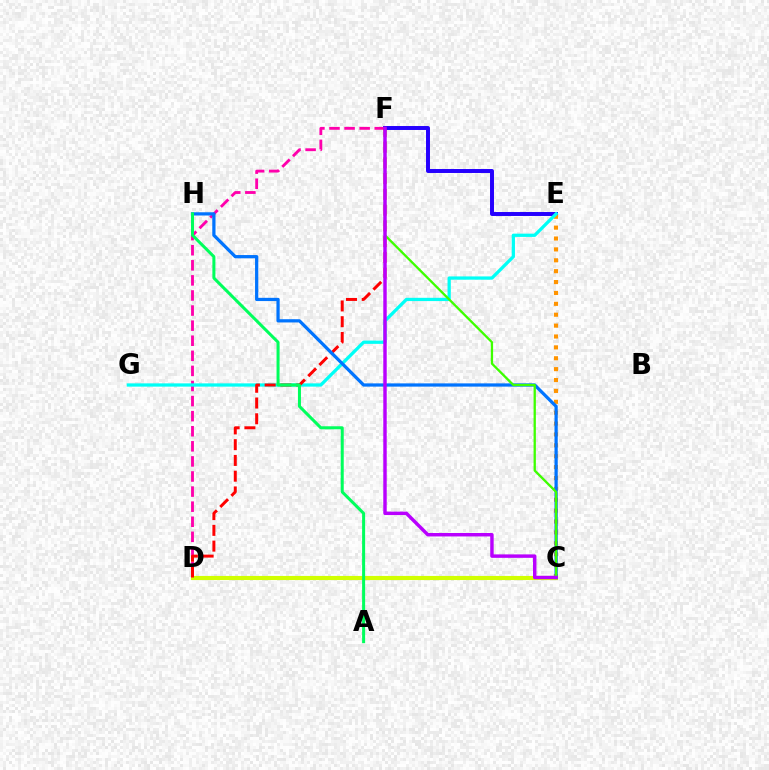{('E', 'F'): [{'color': '#2500ff', 'line_style': 'solid', 'thickness': 2.85}], ('D', 'F'): [{'color': '#ff00ac', 'line_style': 'dashed', 'thickness': 2.05}, {'color': '#ff0000', 'line_style': 'dashed', 'thickness': 2.14}], ('C', 'E'): [{'color': '#ff9400', 'line_style': 'dotted', 'thickness': 2.96}], ('E', 'G'): [{'color': '#00fff6', 'line_style': 'solid', 'thickness': 2.35}], ('C', 'D'): [{'color': '#d1ff00', 'line_style': 'solid', 'thickness': 2.96}], ('C', 'H'): [{'color': '#0074ff', 'line_style': 'solid', 'thickness': 2.33}], ('A', 'H'): [{'color': '#00ff5c', 'line_style': 'solid', 'thickness': 2.17}], ('C', 'F'): [{'color': '#3dff00', 'line_style': 'solid', 'thickness': 1.66}, {'color': '#b900ff', 'line_style': 'solid', 'thickness': 2.48}]}